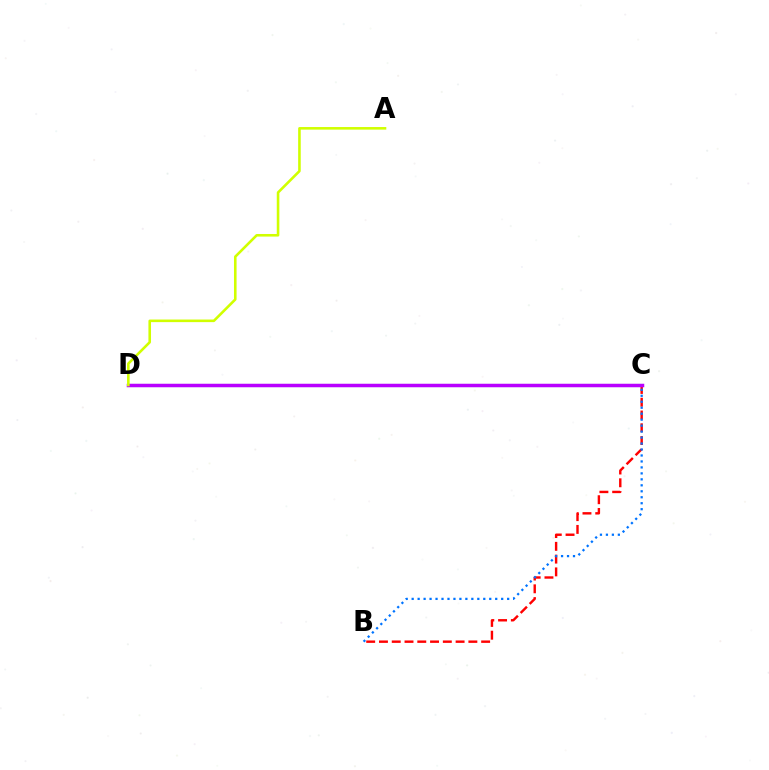{('C', 'D'): [{'color': '#00ff5c', 'line_style': 'solid', 'thickness': 2.2}, {'color': '#b900ff', 'line_style': 'solid', 'thickness': 2.5}], ('B', 'C'): [{'color': '#ff0000', 'line_style': 'dashed', 'thickness': 1.74}, {'color': '#0074ff', 'line_style': 'dotted', 'thickness': 1.62}], ('A', 'D'): [{'color': '#d1ff00', 'line_style': 'solid', 'thickness': 1.87}]}